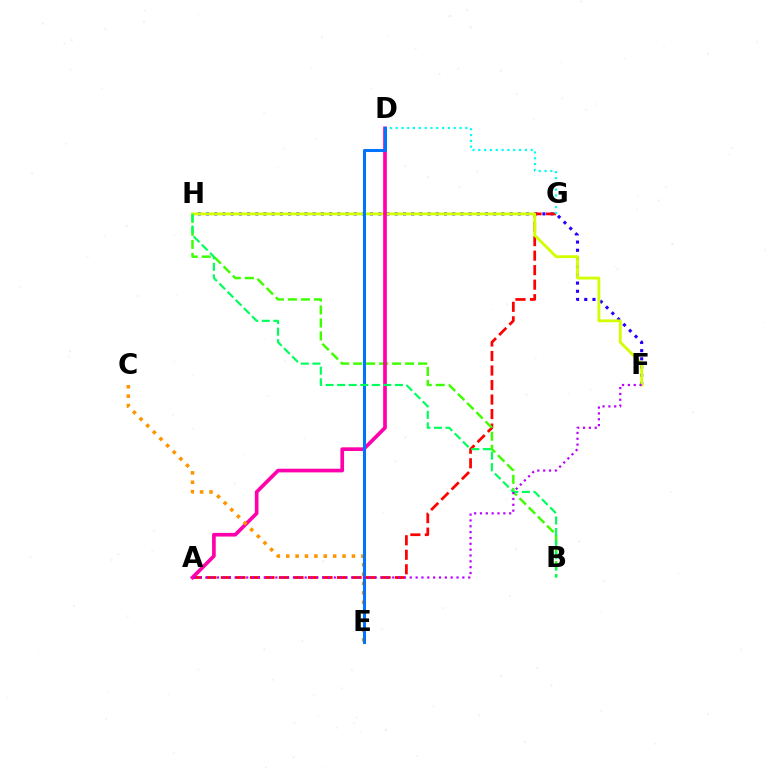{('F', 'H'): [{'color': '#2500ff', 'line_style': 'dotted', 'thickness': 2.23}, {'color': '#d1ff00', 'line_style': 'solid', 'thickness': 2.04}], ('A', 'G'): [{'color': '#ff0000', 'line_style': 'dashed', 'thickness': 1.97}], ('B', 'H'): [{'color': '#3dff00', 'line_style': 'dashed', 'thickness': 1.76}, {'color': '#00ff5c', 'line_style': 'dashed', 'thickness': 1.57}], ('D', 'G'): [{'color': '#00fff6', 'line_style': 'dotted', 'thickness': 1.58}], ('A', 'D'): [{'color': '#ff00ac', 'line_style': 'solid', 'thickness': 2.64}], ('C', 'E'): [{'color': '#ff9400', 'line_style': 'dotted', 'thickness': 2.55}], ('D', 'E'): [{'color': '#0074ff', 'line_style': 'solid', 'thickness': 2.2}], ('A', 'F'): [{'color': '#b900ff', 'line_style': 'dotted', 'thickness': 1.59}]}